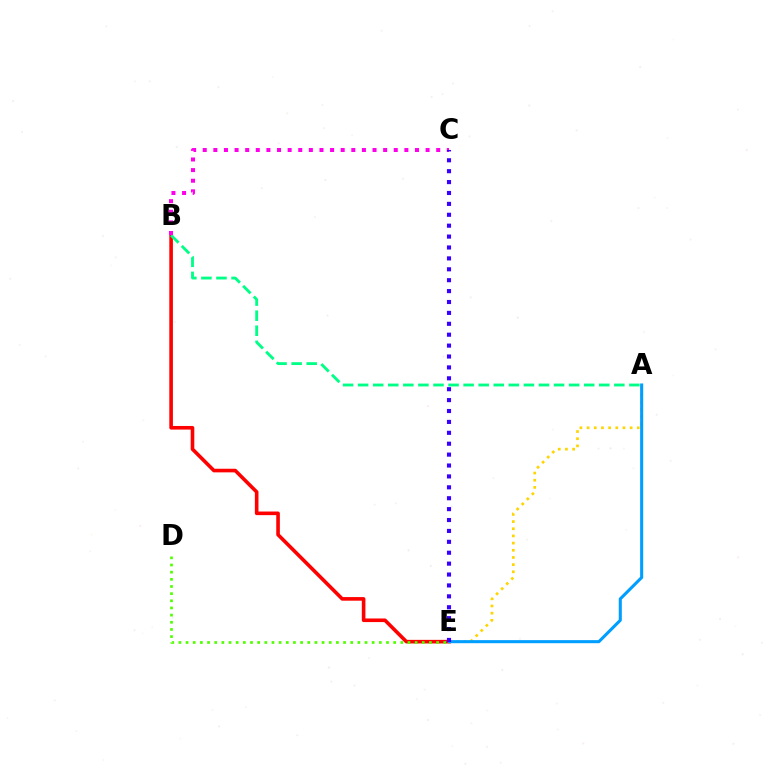{('B', 'E'): [{'color': '#ff0000', 'line_style': 'solid', 'thickness': 2.6}], ('A', 'B'): [{'color': '#00ff86', 'line_style': 'dashed', 'thickness': 2.05}], ('A', 'E'): [{'color': '#ffd500', 'line_style': 'dotted', 'thickness': 1.95}, {'color': '#009eff', 'line_style': 'solid', 'thickness': 2.21}], ('B', 'C'): [{'color': '#ff00ed', 'line_style': 'dotted', 'thickness': 2.88}], ('D', 'E'): [{'color': '#4fff00', 'line_style': 'dotted', 'thickness': 1.94}], ('C', 'E'): [{'color': '#3700ff', 'line_style': 'dotted', 'thickness': 2.96}]}